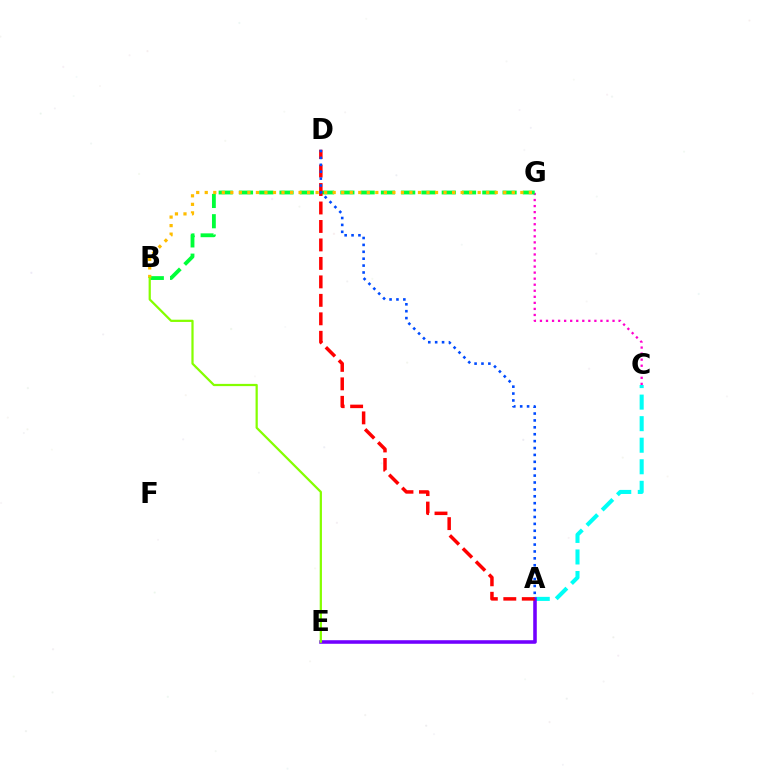{('C', 'G'): [{'color': '#ff00cf', 'line_style': 'dotted', 'thickness': 1.64}], ('A', 'C'): [{'color': '#00fff6', 'line_style': 'dashed', 'thickness': 2.93}], ('B', 'G'): [{'color': '#00ff39', 'line_style': 'dashed', 'thickness': 2.75}, {'color': '#ffbd00', 'line_style': 'dotted', 'thickness': 2.32}], ('A', 'E'): [{'color': '#7200ff', 'line_style': 'solid', 'thickness': 2.57}], ('A', 'D'): [{'color': '#ff0000', 'line_style': 'dashed', 'thickness': 2.51}, {'color': '#004bff', 'line_style': 'dotted', 'thickness': 1.87}], ('B', 'E'): [{'color': '#84ff00', 'line_style': 'solid', 'thickness': 1.61}]}